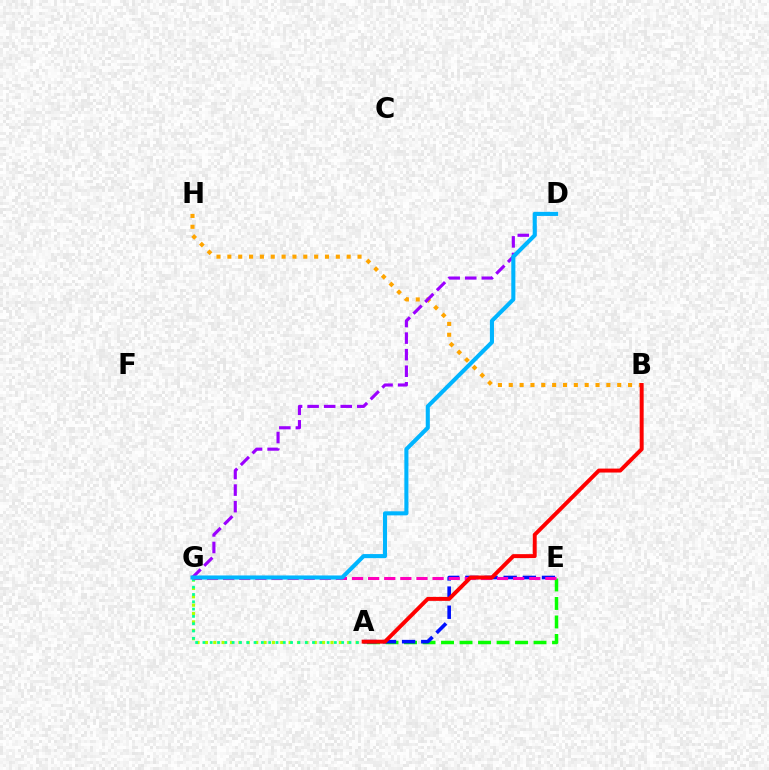{('A', 'E'): [{'color': '#08ff00', 'line_style': 'dashed', 'thickness': 2.51}, {'color': '#0010ff', 'line_style': 'dashed', 'thickness': 2.6}], ('A', 'G'): [{'color': '#b3ff00', 'line_style': 'dotted', 'thickness': 2.27}, {'color': '#00ff9d', 'line_style': 'dotted', 'thickness': 1.98}], ('B', 'H'): [{'color': '#ffa500', 'line_style': 'dotted', 'thickness': 2.95}], ('E', 'G'): [{'color': '#ff00bd', 'line_style': 'dashed', 'thickness': 2.19}], ('D', 'G'): [{'color': '#9b00ff', 'line_style': 'dashed', 'thickness': 2.25}, {'color': '#00b5ff', 'line_style': 'solid', 'thickness': 2.93}], ('A', 'B'): [{'color': '#ff0000', 'line_style': 'solid', 'thickness': 2.84}]}